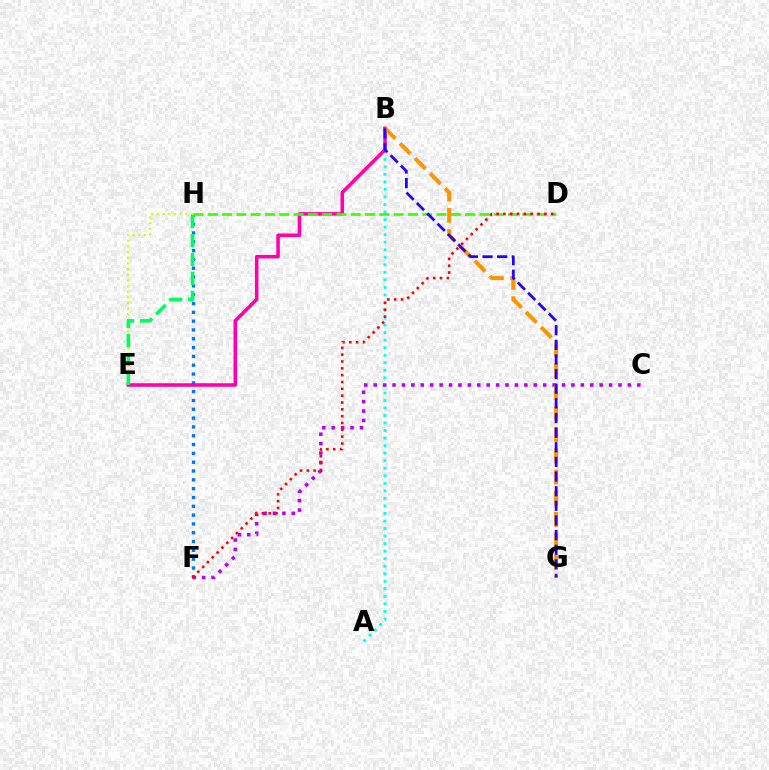{('A', 'B'): [{'color': '#00fff6', 'line_style': 'dotted', 'thickness': 2.05}], ('F', 'H'): [{'color': '#0074ff', 'line_style': 'dotted', 'thickness': 2.4}], ('E', 'H'): [{'color': '#d1ff00', 'line_style': 'dotted', 'thickness': 1.54}, {'color': '#00ff5c', 'line_style': 'dashed', 'thickness': 2.57}], ('B', 'E'): [{'color': '#ff00ac', 'line_style': 'solid', 'thickness': 2.54}], ('D', 'H'): [{'color': '#3dff00', 'line_style': 'dashed', 'thickness': 1.94}], ('C', 'F'): [{'color': '#b900ff', 'line_style': 'dotted', 'thickness': 2.56}], ('B', 'G'): [{'color': '#ff9400', 'line_style': 'dashed', 'thickness': 2.88}, {'color': '#2500ff', 'line_style': 'dashed', 'thickness': 1.99}], ('D', 'F'): [{'color': '#ff0000', 'line_style': 'dotted', 'thickness': 1.86}]}